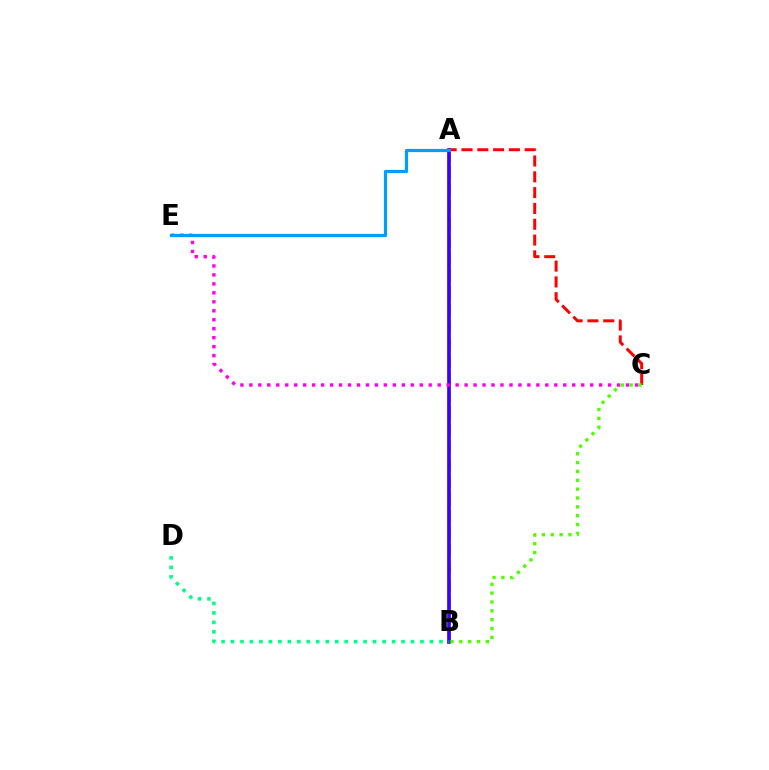{('A', 'B'): [{'color': '#ffd500', 'line_style': 'dashed', 'thickness': 2.33}, {'color': '#3700ff', 'line_style': 'solid', 'thickness': 2.64}], ('A', 'C'): [{'color': '#ff0000', 'line_style': 'dashed', 'thickness': 2.15}], ('B', 'D'): [{'color': '#00ff86', 'line_style': 'dotted', 'thickness': 2.57}], ('C', 'E'): [{'color': '#ff00ed', 'line_style': 'dotted', 'thickness': 2.44}], ('B', 'C'): [{'color': '#4fff00', 'line_style': 'dotted', 'thickness': 2.4}], ('A', 'E'): [{'color': '#009eff', 'line_style': 'solid', 'thickness': 2.31}]}